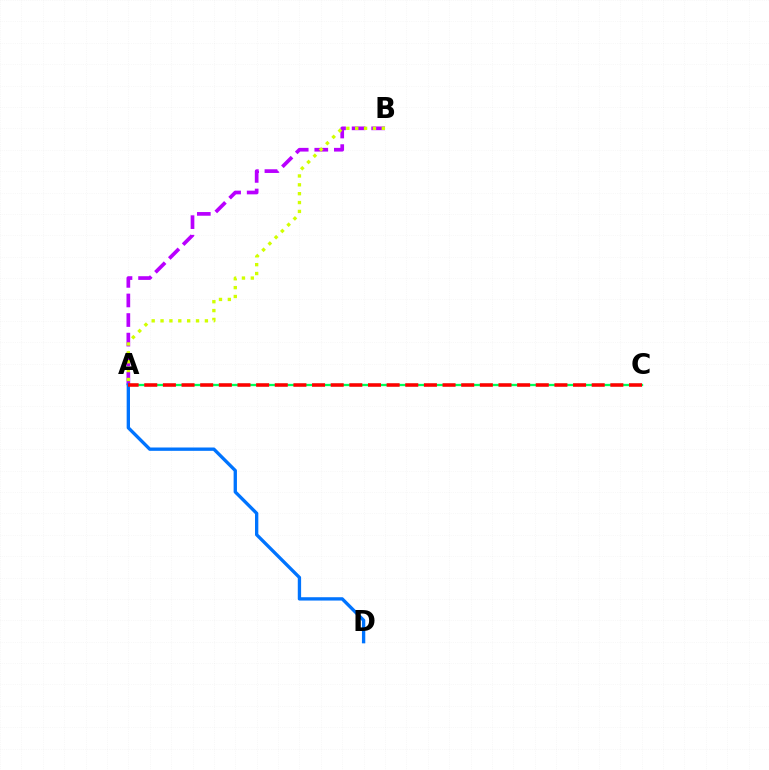{('A', 'B'): [{'color': '#b900ff', 'line_style': 'dashed', 'thickness': 2.66}, {'color': '#d1ff00', 'line_style': 'dotted', 'thickness': 2.41}], ('A', 'C'): [{'color': '#00ff5c', 'line_style': 'solid', 'thickness': 1.65}, {'color': '#ff0000', 'line_style': 'dashed', 'thickness': 2.53}], ('A', 'D'): [{'color': '#0074ff', 'line_style': 'solid', 'thickness': 2.4}]}